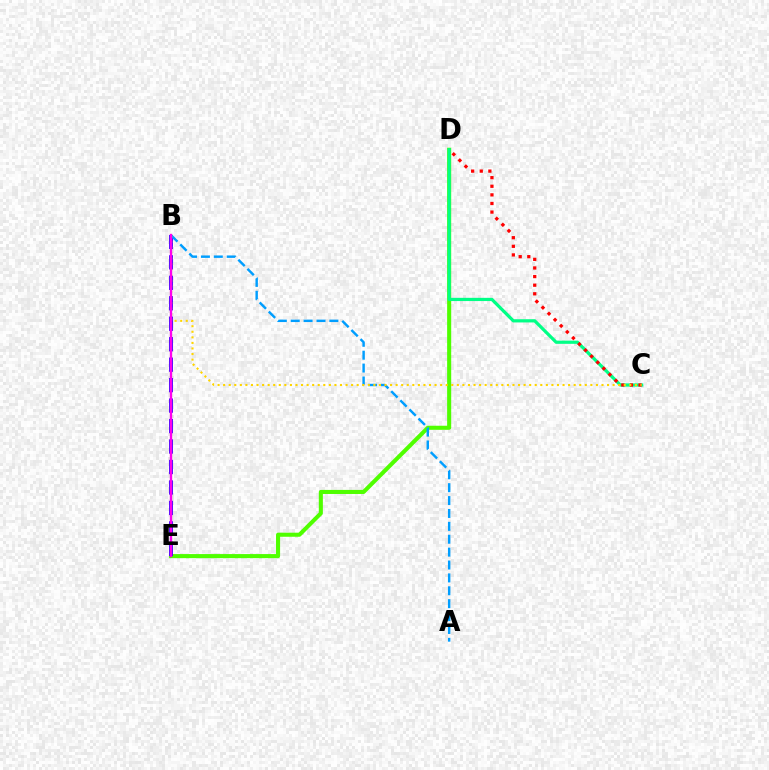{('D', 'E'): [{'color': '#4fff00', 'line_style': 'solid', 'thickness': 2.93}], ('C', 'D'): [{'color': '#00ff86', 'line_style': 'solid', 'thickness': 2.32}, {'color': '#ff0000', 'line_style': 'dotted', 'thickness': 2.34}], ('B', 'E'): [{'color': '#3700ff', 'line_style': 'dashed', 'thickness': 2.78}, {'color': '#ff00ed', 'line_style': 'solid', 'thickness': 1.69}], ('A', 'B'): [{'color': '#009eff', 'line_style': 'dashed', 'thickness': 1.75}], ('B', 'C'): [{'color': '#ffd500', 'line_style': 'dotted', 'thickness': 1.51}]}